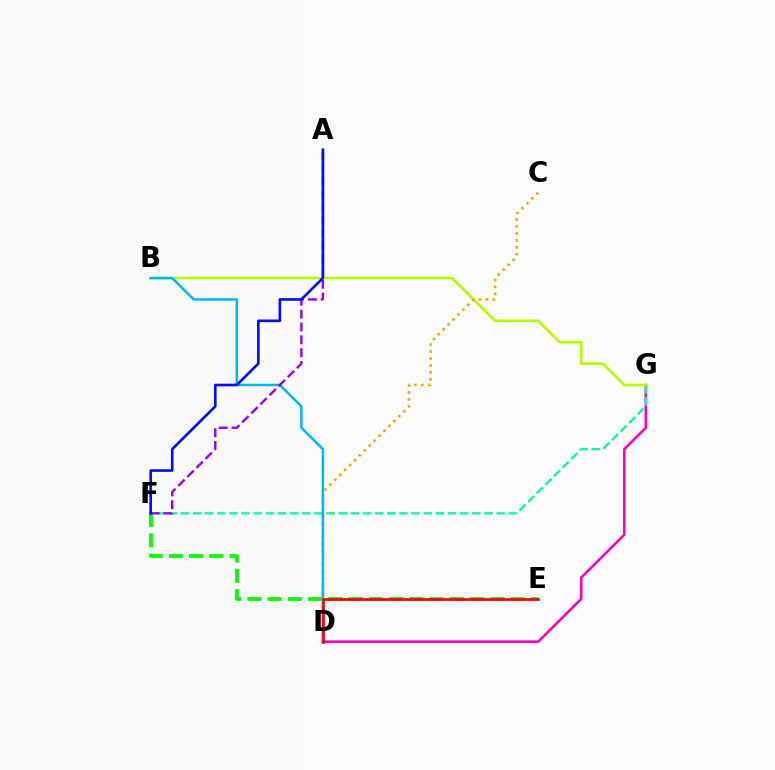{('D', 'G'): [{'color': '#ff00bd', 'line_style': 'solid', 'thickness': 1.87}], ('F', 'G'): [{'color': '#00ff9d', 'line_style': 'dashed', 'thickness': 1.65}], ('B', 'G'): [{'color': '#b3ff00', 'line_style': 'solid', 'thickness': 1.9}], ('C', 'D'): [{'color': '#ffa500', 'line_style': 'dotted', 'thickness': 1.89}], ('E', 'F'): [{'color': '#08ff00', 'line_style': 'dashed', 'thickness': 2.75}], ('B', 'D'): [{'color': '#00b5ff', 'line_style': 'solid', 'thickness': 1.8}], ('A', 'F'): [{'color': '#9b00ff', 'line_style': 'dashed', 'thickness': 1.74}, {'color': '#0010ff', 'line_style': 'solid', 'thickness': 1.91}], ('D', 'E'): [{'color': '#ff0000', 'line_style': 'solid', 'thickness': 1.96}]}